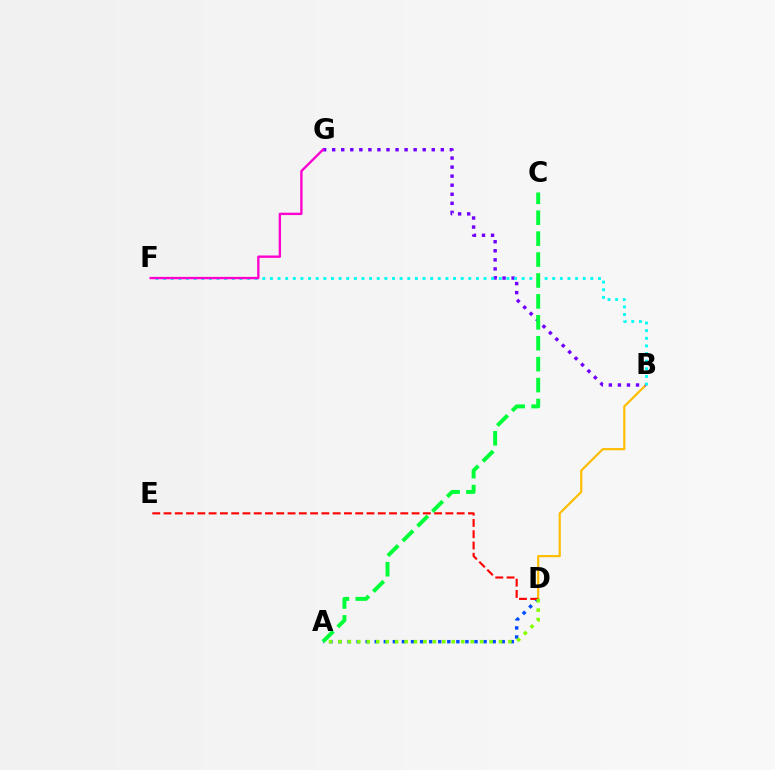{('B', 'D'): [{'color': '#ffbd00', 'line_style': 'solid', 'thickness': 1.57}], ('A', 'D'): [{'color': '#004bff', 'line_style': 'dotted', 'thickness': 2.46}, {'color': '#84ff00', 'line_style': 'dotted', 'thickness': 2.57}], ('B', 'G'): [{'color': '#7200ff', 'line_style': 'dotted', 'thickness': 2.46}], ('B', 'F'): [{'color': '#00fff6', 'line_style': 'dotted', 'thickness': 2.07}], ('D', 'E'): [{'color': '#ff0000', 'line_style': 'dashed', 'thickness': 1.53}], ('A', 'C'): [{'color': '#00ff39', 'line_style': 'dashed', 'thickness': 2.84}], ('F', 'G'): [{'color': '#ff00cf', 'line_style': 'solid', 'thickness': 1.7}]}